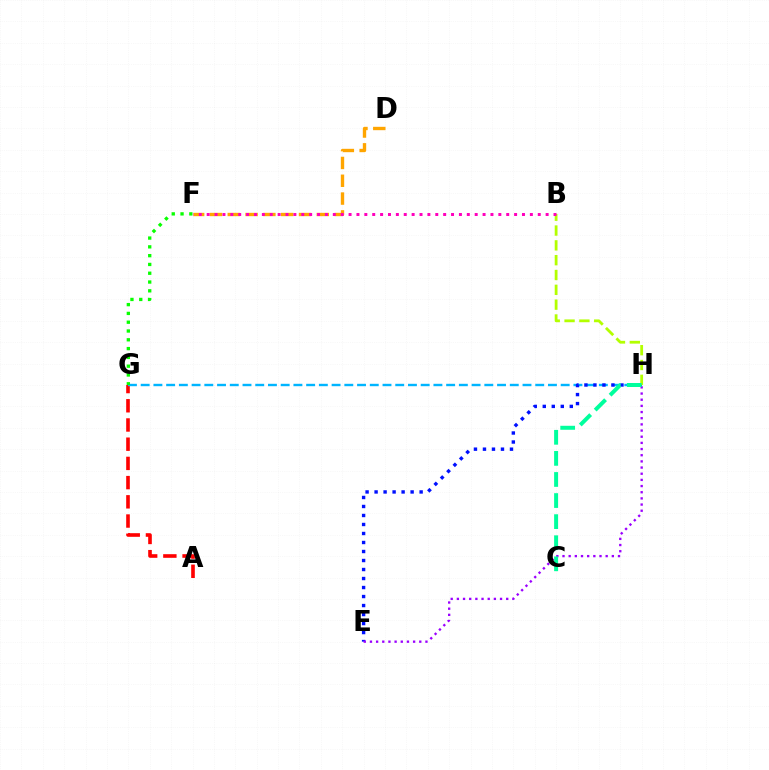{('A', 'G'): [{'color': '#ff0000', 'line_style': 'dashed', 'thickness': 2.61}], ('D', 'F'): [{'color': '#ffa500', 'line_style': 'dashed', 'thickness': 2.42}], ('G', 'H'): [{'color': '#00b5ff', 'line_style': 'dashed', 'thickness': 1.73}], ('E', 'H'): [{'color': '#0010ff', 'line_style': 'dotted', 'thickness': 2.45}, {'color': '#9b00ff', 'line_style': 'dotted', 'thickness': 1.68}], ('B', 'H'): [{'color': '#b3ff00', 'line_style': 'dashed', 'thickness': 2.01}], ('B', 'F'): [{'color': '#ff00bd', 'line_style': 'dotted', 'thickness': 2.14}], ('F', 'G'): [{'color': '#08ff00', 'line_style': 'dotted', 'thickness': 2.39}], ('C', 'H'): [{'color': '#00ff9d', 'line_style': 'dashed', 'thickness': 2.86}]}